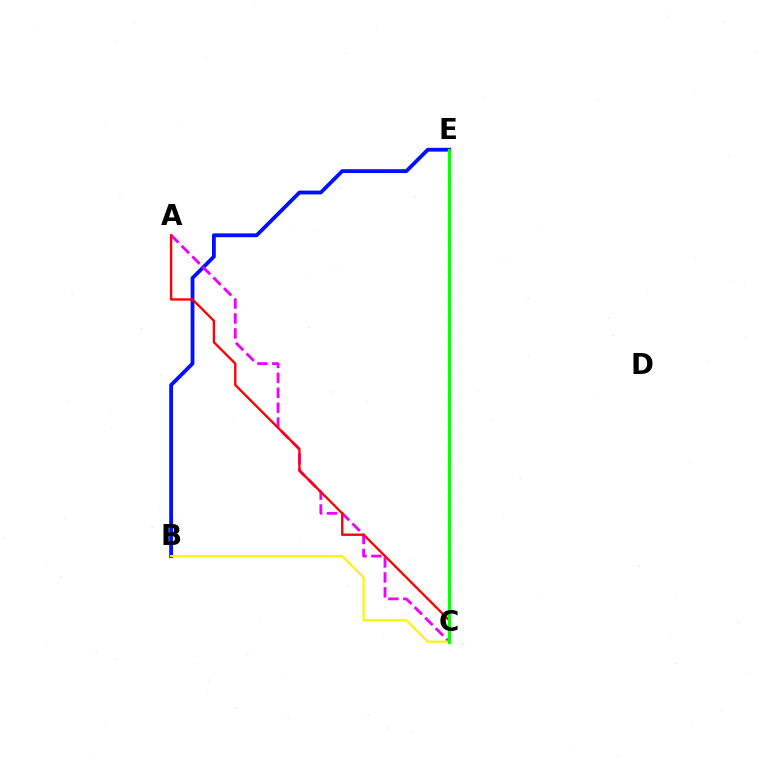{('B', 'E'): [{'color': '#0010ff', 'line_style': 'solid', 'thickness': 2.74}], ('A', 'C'): [{'color': '#ee00ff', 'line_style': 'dashed', 'thickness': 2.03}, {'color': '#ff0000', 'line_style': 'solid', 'thickness': 1.69}], ('B', 'C'): [{'color': '#fcf500', 'line_style': 'solid', 'thickness': 1.56}], ('C', 'E'): [{'color': '#00fff6', 'line_style': 'dashed', 'thickness': 1.73}, {'color': '#08ff00', 'line_style': 'solid', 'thickness': 2.09}]}